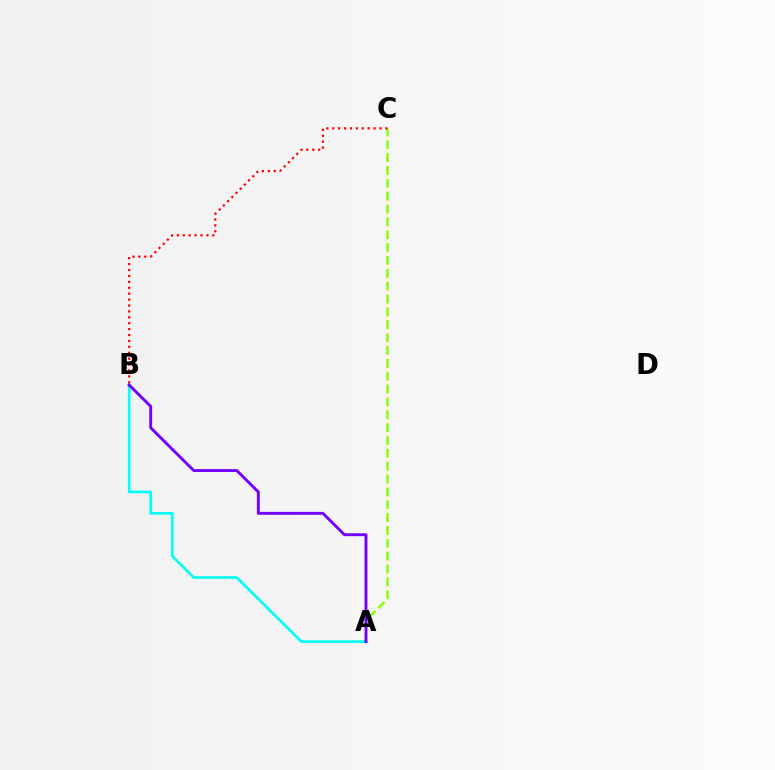{('A', 'C'): [{'color': '#84ff00', 'line_style': 'dashed', 'thickness': 1.75}], ('B', 'C'): [{'color': '#ff0000', 'line_style': 'dotted', 'thickness': 1.61}], ('A', 'B'): [{'color': '#00fff6', 'line_style': 'solid', 'thickness': 1.92}, {'color': '#7200ff', 'line_style': 'solid', 'thickness': 2.08}]}